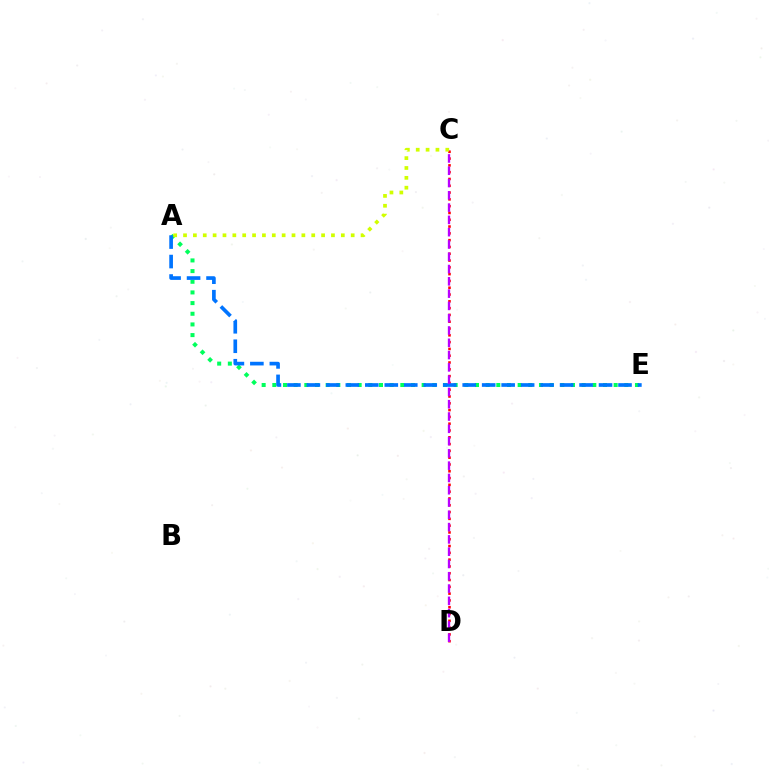{('C', 'D'): [{'color': '#ff0000', 'line_style': 'dotted', 'thickness': 1.85}, {'color': '#b900ff', 'line_style': 'dashed', 'thickness': 1.67}], ('A', 'E'): [{'color': '#00ff5c', 'line_style': 'dotted', 'thickness': 2.9}, {'color': '#0074ff', 'line_style': 'dashed', 'thickness': 2.65}], ('A', 'C'): [{'color': '#d1ff00', 'line_style': 'dotted', 'thickness': 2.68}]}